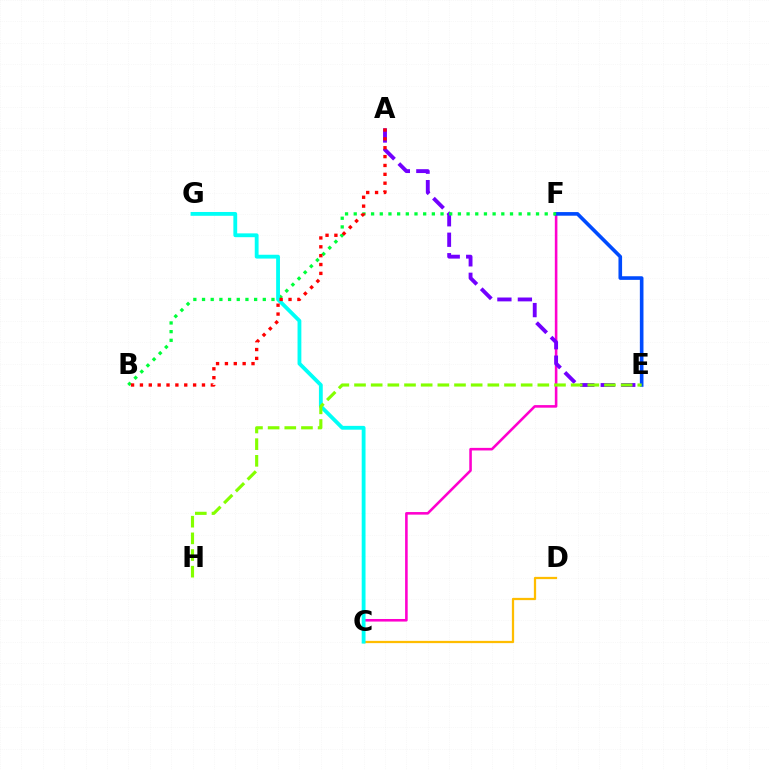{('C', 'F'): [{'color': '#ff00cf', 'line_style': 'solid', 'thickness': 1.86}], ('A', 'E'): [{'color': '#7200ff', 'line_style': 'dashed', 'thickness': 2.78}], ('E', 'F'): [{'color': '#004bff', 'line_style': 'solid', 'thickness': 2.61}], ('C', 'D'): [{'color': '#ffbd00', 'line_style': 'solid', 'thickness': 1.63}], ('B', 'F'): [{'color': '#00ff39', 'line_style': 'dotted', 'thickness': 2.36}], ('C', 'G'): [{'color': '#00fff6', 'line_style': 'solid', 'thickness': 2.75}], ('A', 'B'): [{'color': '#ff0000', 'line_style': 'dotted', 'thickness': 2.41}], ('E', 'H'): [{'color': '#84ff00', 'line_style': 'dashed', 'thickness': 2.26}]}